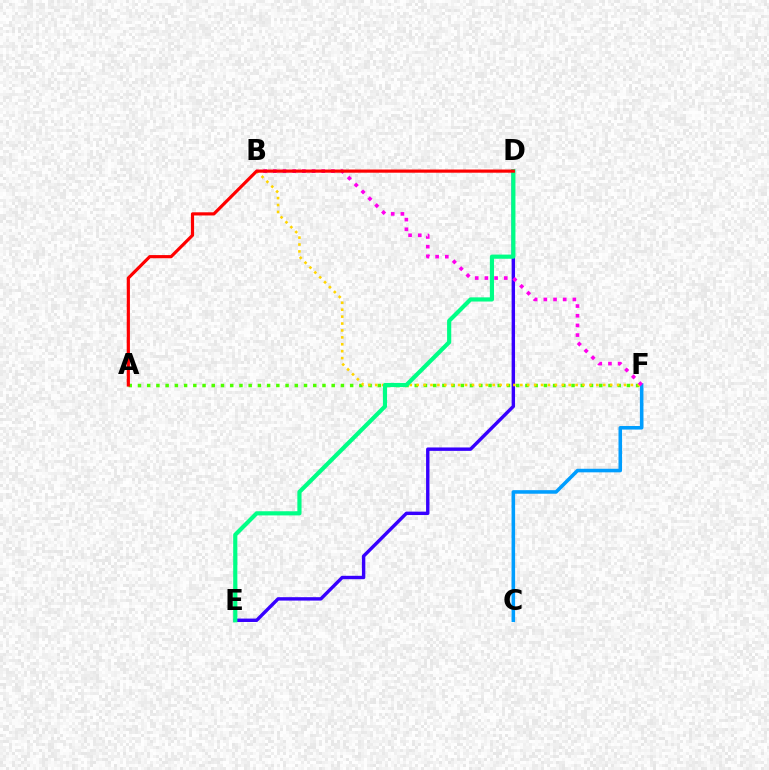{('C', 'F'): [{'color': '#009eff', 'line_style': 'solid', 'thickness': 2.56}], ('A', 'F'): [{'color': '#4fff00', 'line_style': 'dotted', 'thickness': 2.51}], ('D', 'E'): [{'color': '#3700ff', 'line_style': 'solid', 'thickness': 2.45}, {'color': '#00ff86', 'line_style': 'solid', 'thickness': 3.0}], ('B', 'F'): [{'color': '#ffd500', 'line_style': 'dotted', 'thickness': 1.88}, {'color': '#ff00ed', 'line_style': 'dotted', 'thickness': 2.63}], ('A', 'D'): [{'color': '#ff0000', 'line_style': 'solid', 'thickness': 2.29}]}